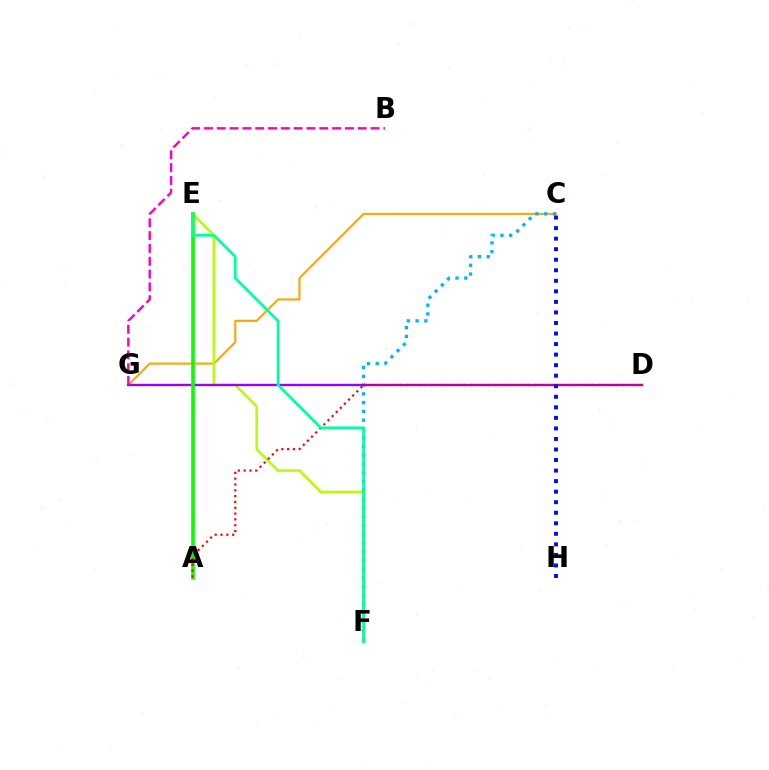{('C', 'G'): [{'color': '#ffa500', 'line_style': 'solid', 'thickness': 1.51}], ('E', 'F'): [{'color': '#b3ff00', 'line_style': 'solid', 'thickness': 1.82}, {'color': '#00ff9d', 'line_style': 'solid', 'thickness': 1.93}], ('C', 'F'): [{'color': '#00b5ff', 'line_style': 'dotted', 'thickness': 2.38}], ('D', 'G'): [{'color': '#9b00ff', 'line_style': 'solid', 'thickness': 1.7}], ('A', 'E'): [{'color': '#08ff00', 'line_style': 'solid', 'thickness': 2.61}], ('B', 'G'): [{'color': '#ff00bd', 'line_style': 'dashed', 'thickness': 1.74}], ('A', 'D'): [{'color': '#ff0000', 'line_style': 'dotted', 'thickness': 1.58}], ('C', 'H'): [{'color': '#0010ff', 'line_style': 'dotted', 'thickness': 2.86}]}